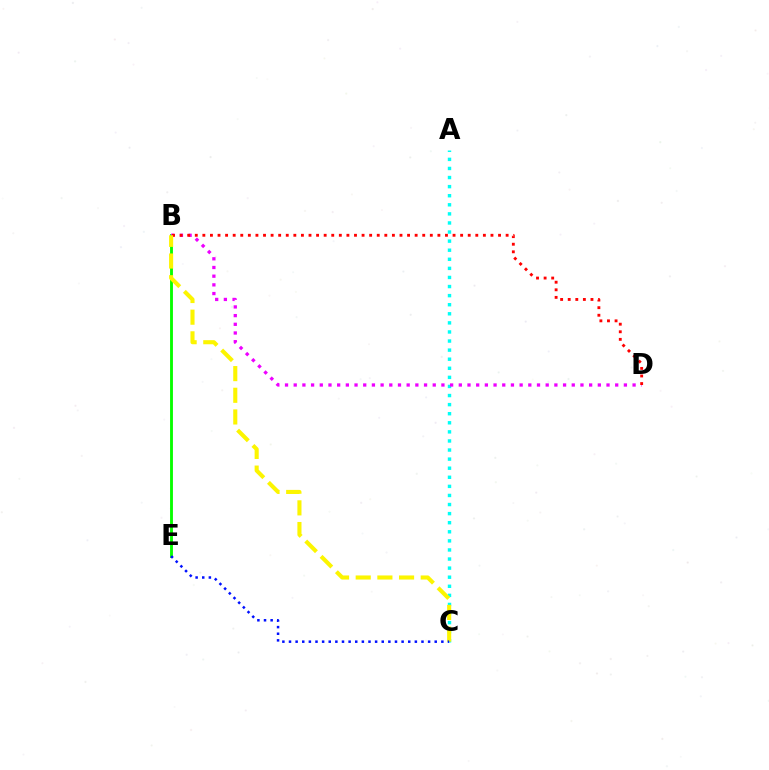{('A', 'C'): [{'color': '#00fff6', 'line_style': 'dotted', 'thickness': 2.47}], ('B', 'E'): [{'color': '#08ff00', 'line_style': 'solid', 'thickness': 2.06}], ('B', 'D'): [{'color': '#ee00ff', 'line_style': 'dotted', 'thickness': 2.36}, {'color': '#ff0000', 'line_style': 'dotted', 'thickness': 2.06}], ('B', 'C'): [{'color': '#fcf500', 'line_style': 'dashed', 'thickness': 2.94}], ('C', 'E'): [{'color': '#0010ff', 'line_style': 'dotted', 'thickness': 1.8}]}